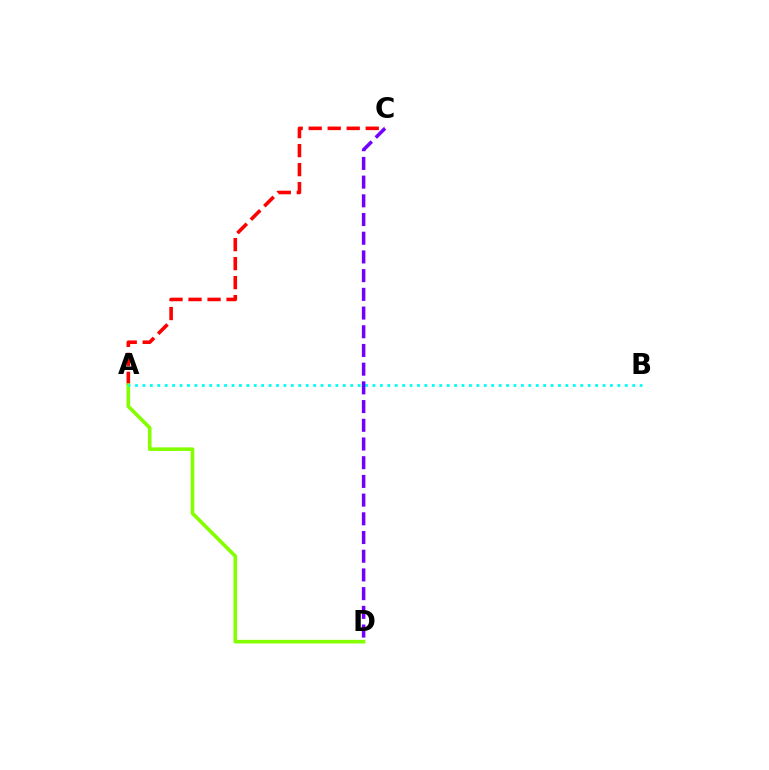{('A', 'C'): [{'color': '#ff0000', 'line_style': 'dashed', 'thickness': 2.58}], ('A', 'D'): [{'color': '#84ff00', 'line_style': 'solid', 'thickness': 2.59}], ('A', 'B'): [{'color': '#00fff6', 'line_style': 'dotted', 'thickness': 2.02}], ('C', 'D'): [{'color': '#7200ff', 'line_style': 'dashed', 'thickness': 2.54}]}